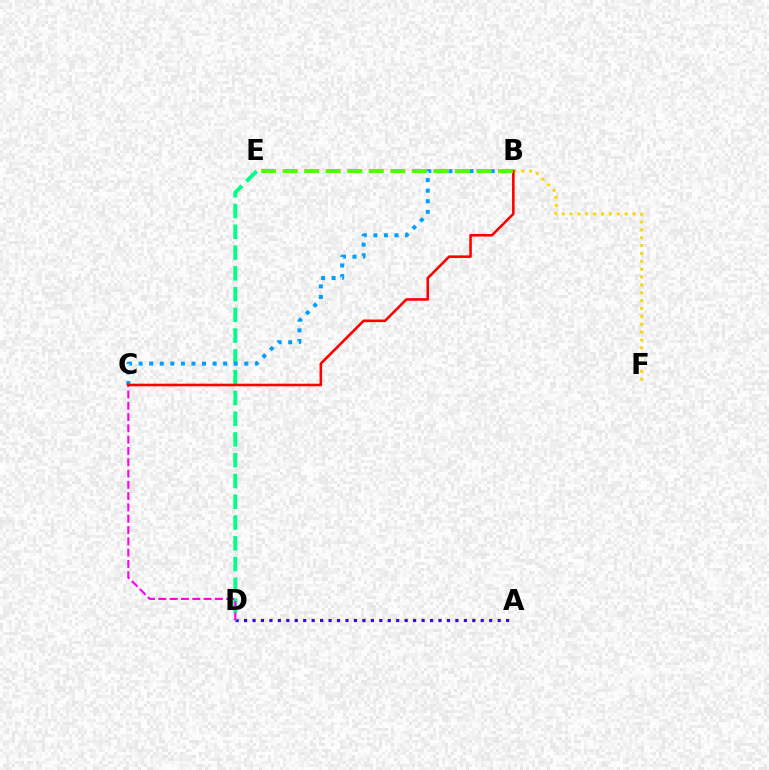{('A', 'D'): [{'color': '#3700ff', 'line_style': 'dotted', 'thickness': 2.3}], ('D', 'E'): [{'color': '#00ff86', 'line_style': 'dashed', 'thickness': 2.82}], ('C', 'D'): [{'color': '#ff00ed', 'line_style': 'dashed', 'thickness': 1.53}], ('B', 'F'): [{'color': '#ffd500', 'line_style': 'dotted', 'thickness': 2.14}], ('B', 'C'): [{'color': '#009eff', 'line_style': 'dotted', 'thickness': 2.87}, {'color': '#ff0000', 'line_style': 'solid', 'thickness': 1.86}], ('B', 'E'): [{'color': '#4fff00', 'line_style': 'dashed', 'thickness': 2.93}]}